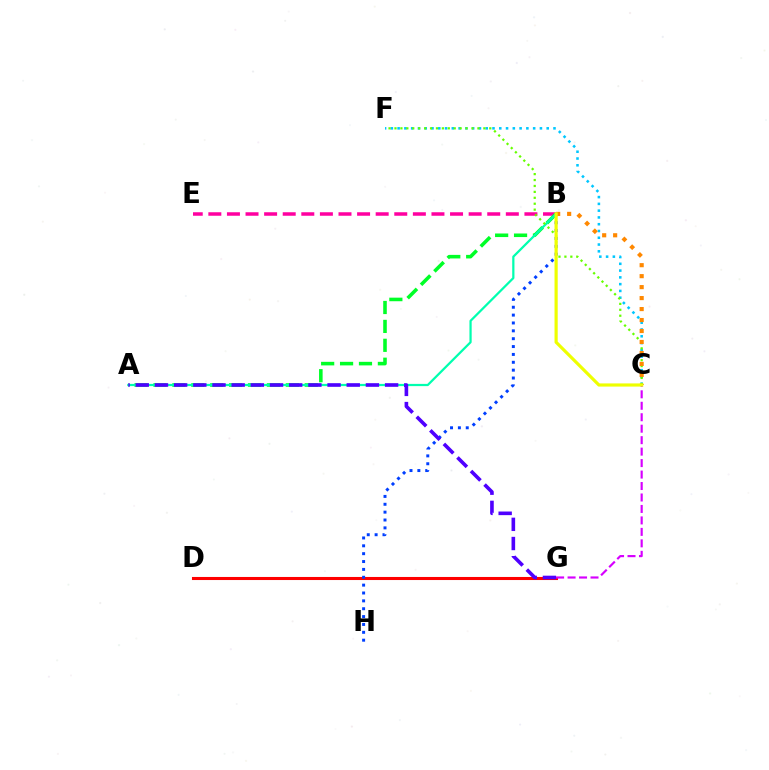{('C', 'F'): [{'color': '#00c7ff', 'line_style': 'dotted', 'thickness': 1.84}, {'color': '#66ff00', 'line_style': 'dotted', 'thickness': 1.61}], ('D', 'G'): [{'color': '#ff0000', 'line_style': 'solid', 'thickness': 2.21}], ('B', 'E'): [{'color': '#ff00a0', 'line_style': 'dashed', 'thickness': 2.53}], ('A', 'B'): [{'color': '#00ff27', 'line_style': 'dashed', 'thickness': 2.57}, {'color': '#00ffaf', 'line_style': 'solid', 'thickness': 1.61}], ('B', 'H'): [{'color': '#003fff', 'line_style': 'dotted', 'thickness': 2.14}], ('A', 'G'): [{'color': '#4f00ff', 'line_style': 'dashed', 'thickness': 2.61}], ('C', 'G'): [{'color': '#d600ff', 'line_style': 'dashed', 'thickness': 1.56}], ('B', 'C'): [{'color': '#ff8800', 'line_style': 'dotted', 'thickness': 2.98}, {'color': '#eeff00', 'line_style': 'solid', 'thickness': 2.29}]}